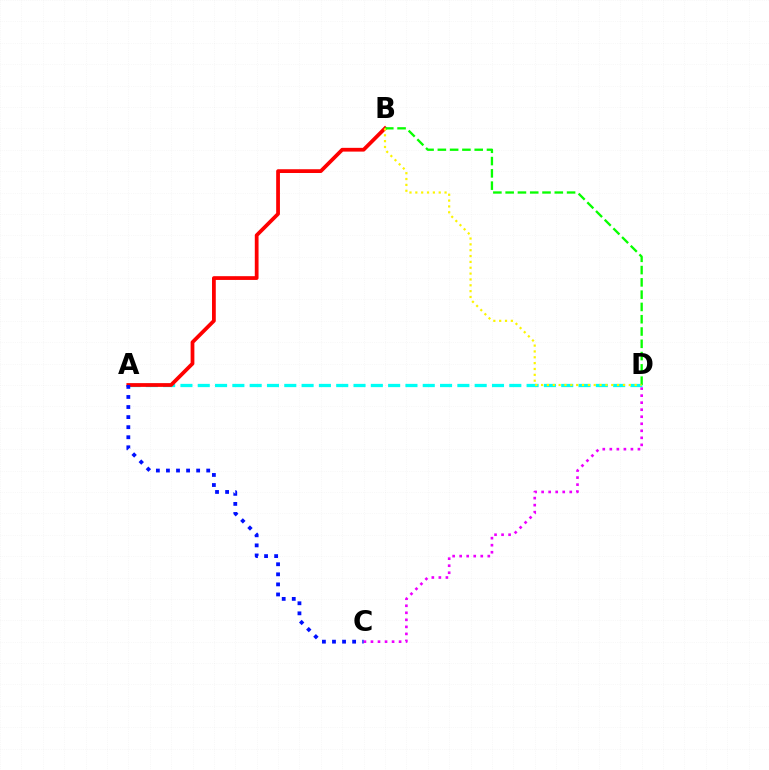{('C', 'D'): [{'color': '#ee00ff', 'line_style': 'dotted', 'thickness': 1.91}], ('A', 'D'): [{'color': '#00fff6', 'line_style': 'dashed', 'thickness': 2.35}], ('A', 'B'): [{'color': '#ff0000', 'line_style': 'solid', 'thickness': 2.71}], ('B', 'D'): [{'color': '#08ff00', 'line_style': 'dashed', 'thickness': 1.67}, {'color': '#fcf500', 'line_style': 'dotted', 'thickness': 1.59}], ('A', 'C'): [{'color': '#0010ff', 'line_style': 'dotted', 'thickness': 2.74}]}